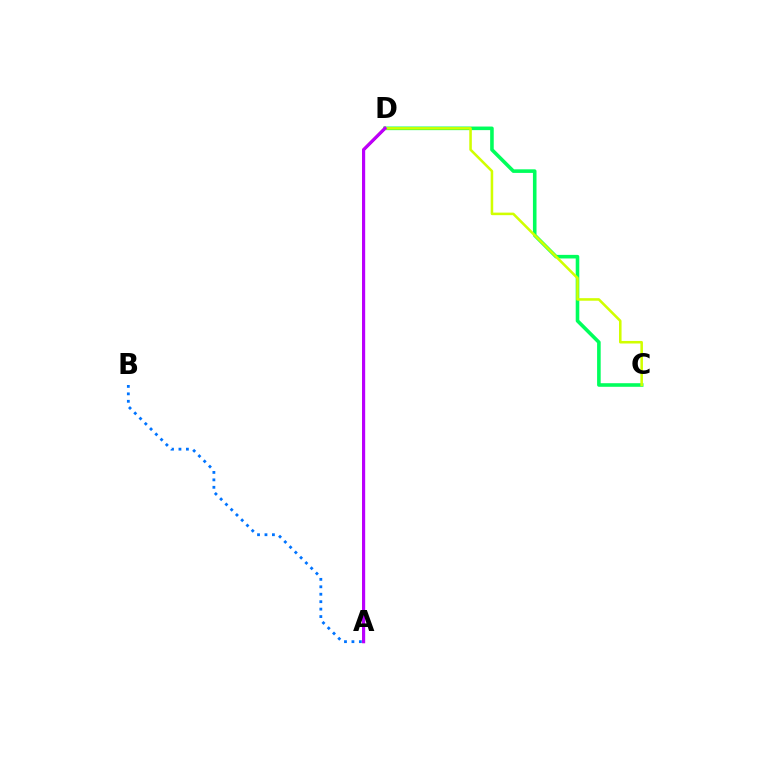{('C', 'D'): [{'color': '#00ff5c', 'line_style': 'solid', 'thickness': 2.58}, {'color': '#d1ff00', 'line_style': 'solid', 'thickness': 1.84}], ('A', 'B'): [{'color': '#0074ff', 'line_style': 'dotted', 'thickness': 2.02}], ('A', 'D'): [{'color': '#ff0000', 'line_style': 'solid', 'thickness': 2.0}, {'color': '#b900ff', 'line_style': 'solid', 'thickness': 2.25}]}